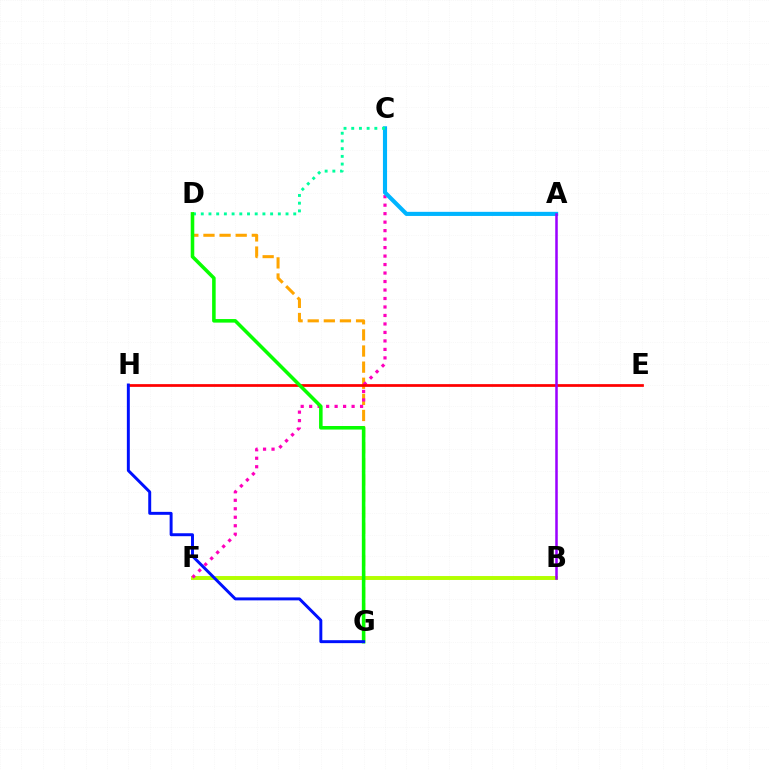{('B', 'F'): [{'color': '#b3ff00', 'line_style': 'solid', 'thickness': 2.83}], ('D', 'G'): [{'color': '#ffa500', 'line_style': 'dashed', 'thickness': 2.19}, {'color': '#08ff00', 'line_style': 'solid', 'thickness': 2.56}], ('C', 'F'): [{'color': '#ff00bd', 'line_style': 'dotted', 'thickness': 2.31}], ('E', 'H'): [{'color': '#ff0000', 'line_style': 'solid', 'thickness': 1.97}], ('A', 'C'): [{'color': '#00b5ff', 'line_style': 'solid', 'thickness': 2.97}], ('C', 'D'): [{'color': '#00ff9d', 'line_style': 'dotted', 'thickness': 2.09}], ('A', 'B'): [{'color': '#9b00ff', 'line_style': 'solid', 'thickness': 1.82}], ('G', 'H'): [{'color': '#0010ff', 'line_style': 'solid', 'thickness': 2.12}]}